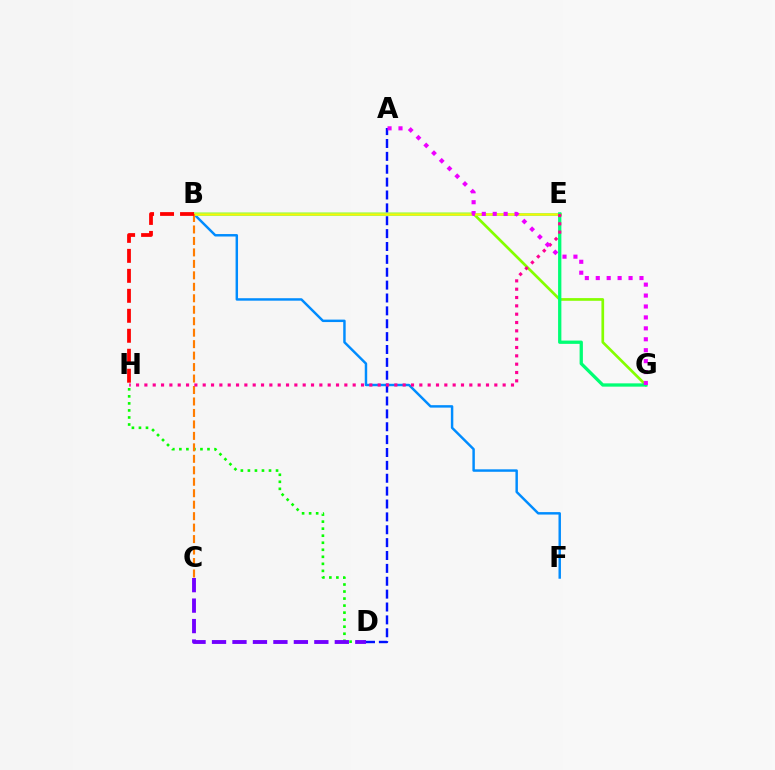{('D', 'H'): [{'color': '#08ff00', 'line_style': 'dotted', 'thickness': 1.91}], ('B', 'F'): [{'color': '#008cff', 'line_style': 'solid', 'thickness': 1.77}], ('B', 'G'): [{'color': '#84ff00', 'line_style': 'solid', 'thickness': 1.94}], ('C', 'D'): [{'color': '#7200ff', 'line_style': 'dashed', 'thickness': 2.78}], ('B', 'E'): [{'color': '#00fff6', 'line_style': 'solid', 'thickness': 1.96}, {'color': '#fcf500', 'line_style': 'solid', 'thickness': 1.81}], ('A', 'D'): [{'color': '#0010ff', 'line_style': 'dashed', 'thickness': 1.75}], ('B', 'C'): [{'color': '#ff7c00', 'line_style': 'dashed', 'thickness': 1.56}], ('E', 'G'): [{'color': '#00ff74', 'line_style': 'solid', 'thickness': 2.37}], ('B', 'H'): [{'color': '#ff0000', 'line_style': 'dashed', 'thickness': 2.71}], ('E', 'H'): [{'color': '#ff0094', 'line_style': 'dotted', 'thickness': 2.26}], ('A', 'G'): [{'color': '#ee00ff', 'line_style': 'dotted', 'thickness': 2.97}]}